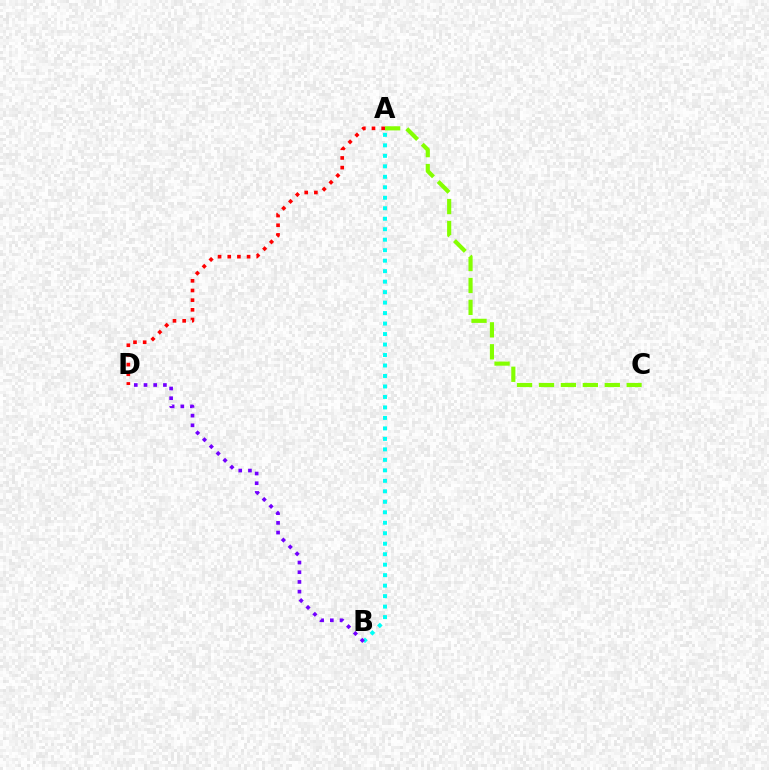{('A', 'D'): [{'color': '#ff0000', 'line_style': 'dotted', 'thickness': 2.63}], ('A', 'C'): [{'color': '#84ff00', 'line_style': 'dashed', 'thickness': 2.98}], ('A', 'B'): [{'color': '#00fff6', 'line_style': 'dotted', 'thickness': 2.85}], ('B', 'D'): [{'color': '#7200ff', 'line_style': 'dotted', 'thickness': 2.64}]}